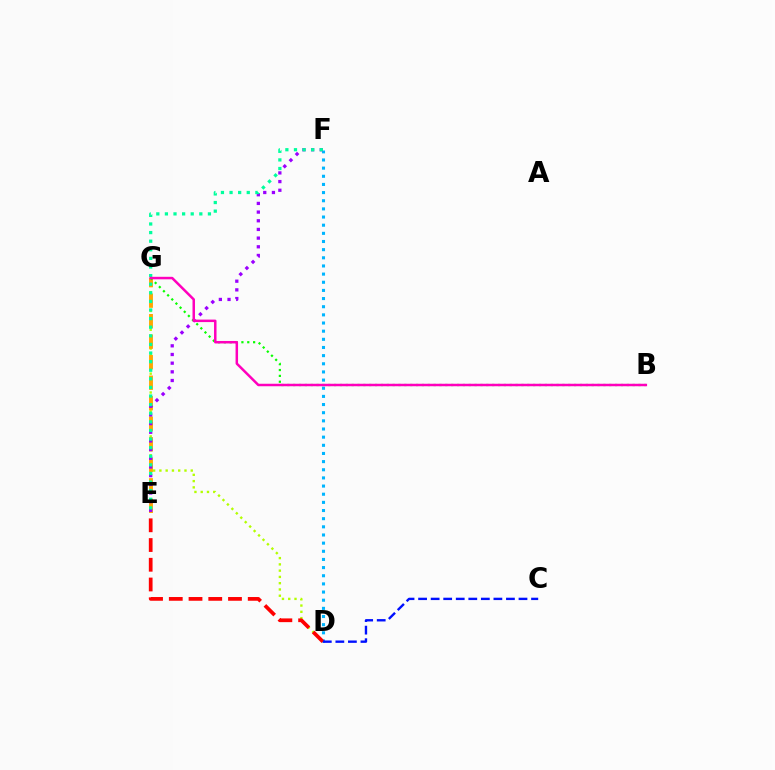{('D', 'G'): [{'color': '#b3ff00', 'line_style': 'dotted', 'thickness': 1.7}], ('D', 'F'): [{'color': '#00b5ff', 'line_style': 'dotted', 'thickness': 2.21}], ('E', 'G'): [{'color': '#ffa500', 'line_style': 'dashed', 'thickness': 2.79}], ('E', 'F'): [{'color': '#9b00ff', 'line_style': 'dotted', 'thickness': 2.36}, {'color': '#00ff9d', 'line_style': 'dotted', 'thickness': 2.34}], ('D', 'E'): [{'color': '#ff0000', 'line_style': 'dashed', 'thickness': 2.68}], ('B', 'G'): [{'color': '#08ff00', 'line_style': 'dotted', 'thickness': 1.59}, {'color': '#ff00bd', 'line_style': 'solid', 'thickness': 1.8}], ('C', 'D'): [{'color': '#0010ff', 'line_style': 'dashed', 'thickness': 1.7}]}